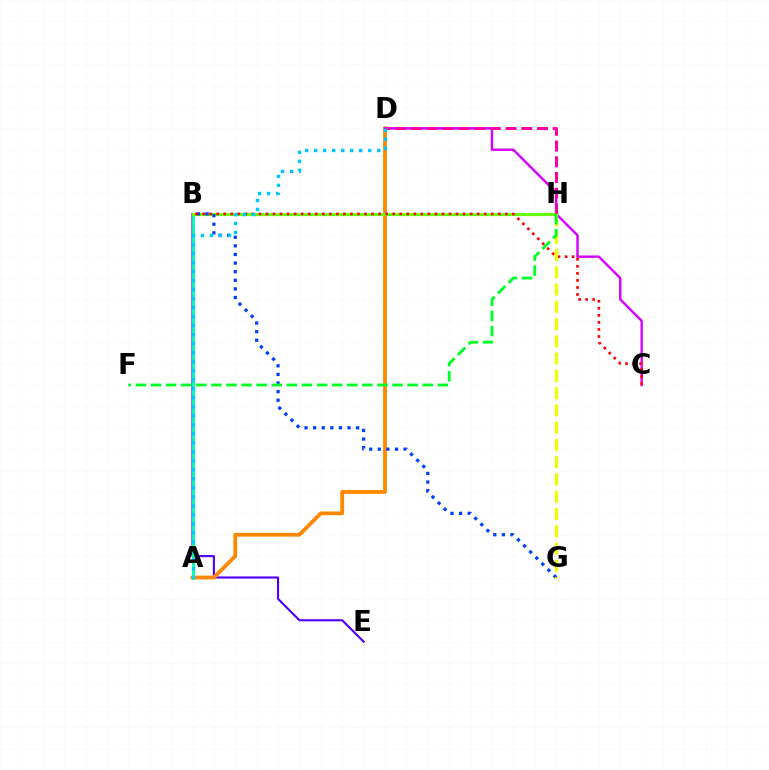{('B', 'E'): [{'color': '#4f00ff', 'line_style': 'solid', 'thickness': 1.53}], ('A', 'D'): [{'color': '#ff8800', 'line_style': 'solid', 'thickness': 2.75}, {'color': '#00c7ff', 'line_style': 'dotted', 'thickness': 2.45}], ('C', 'D'): [{'color': '#d600ff', 'line_style': 'solid', 'thickness': 1.74}], ('A', 'B'): [{'color': '#00ffaf', 'line_style': 'solid', 'thickness': 2.05}], ('B', 'H'): [{'color': '#66ff00', 'line_style': 'solid', 'thickness': 2.27}], ('D', 'H'): [{'color': '#ff00a0', 'line_style': 'dashed', 'thickness': 2.14}], ('B', 'G'): [{'color': '#003fff', 'line_style': 'dotted', 'thickness': 2.34}], ('B', 'C'): [{'color': '#ff0000', 'line_style': 'dotted', 'thickness': 1.91}], ('G', 'H'): [{'color': '#eeff00', 'line_style': 'dashed', 'thickness': 2.35}], ('F', 'H'): [{'color': '#00ff27', 'line_style': 'dashed', 'thickness': 2.05}]}